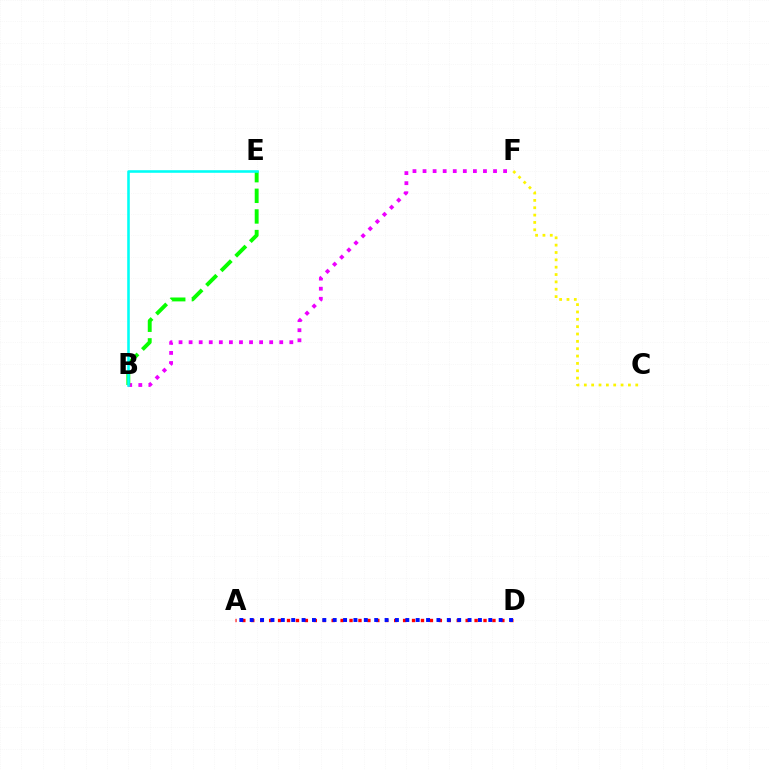{('B', 'F'): [{'color': '#ee00ff', 'line_style': 'dotted', 'thickness': 2.74}], ('C', 'F'): [{'color': '#fcf500', 'line_style': 'dotted', 'thickness': 2.0}], ('B', 'E'): [{'color': '#08ff00', 'line_style': 'dashed', 'thickness': 2.8}, {'color': '#00fff6', 'line_style': 'solid', 'thickness': 1.86}], ('A', 'D'): [{'color': '#ff0000', 'line_style': 'dotted', 'thickness': 2.43}, {'color': '#0010ff', 'line_style': 'dotted', 'thickness': 2.82}]}